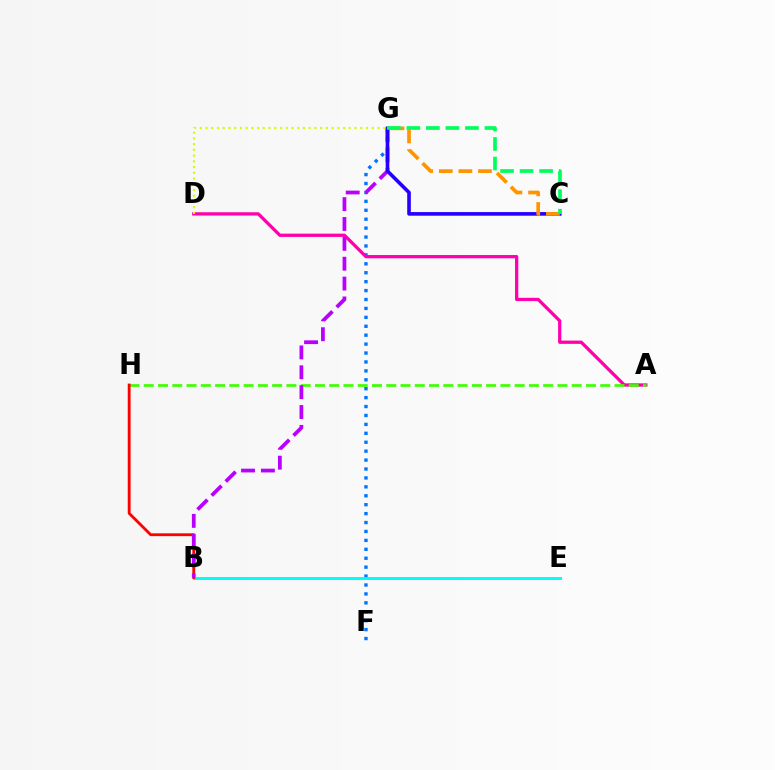{('F', 'G'): [{'color': '#0074ff', 'line_style': 'dotted', 'thickness': 2.42}], ('B', 'E'): [{'color': '#00fff6', 'line_style': 'solid', 'thickness': 2.13}], ('A', 'D'): [{'color': '#ff00ac', 'line_style': 'solid', 'thickness': 2.36}], ('A', 'H'): [{'color': '#3dff00', 'line_style': 'dashed', 'thickness': 1.94}], ('B', 'H'): [{'color': '#ff0000', 'line_style': 'solid', 'thickness': 2.04}], ('B', 'G'): [{'color': '#b900ff', 'line_style': 'dashed', 'thickness': 2.7}], ('C', 'G'): [{'color': '#2500ff', 'line_style': 'solid', 'thickness': 2.6}, {'color': '#ff9400', 'line_style': 'dashed', 'thickness': 2.66}, {'color': '#00ff5c', 'line_style': 'dashed', 'thickness': 2.65}], ('D', 'G'): [{'color': '#d1ff00', 'line_style': 'dotted', 'thickness': 1.56}]}